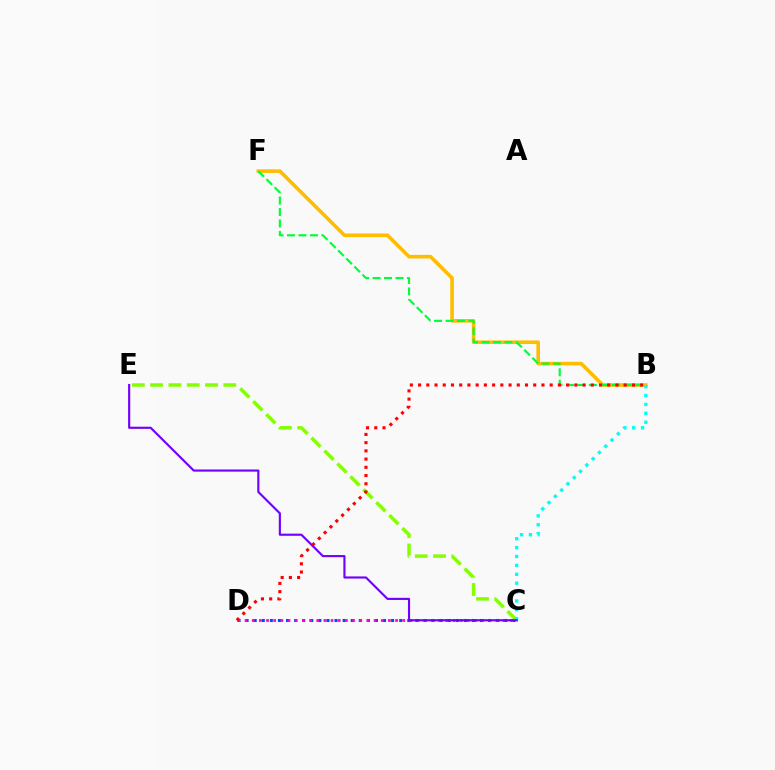{('C', 'D'): [{'color': '#004bff', 'line_style': 'dotted', 'thickness': 2.2}, {'color': '#ff00cf', 'line_style': 'dotted', 'thickness': 1.95}], ('B', 'F'): [{'color': '#ffbd00', 'line_style': 'solid', 'thickness': 2.6}, {'color': '#00ff39', 'line_style': 'dashed', 'thickness': 1.56}], ('C', 'E'): [{'color': '#84ff00', 'line_style': 'dashed', 'thickness': 2.49}, {'color': '#7200ff', 'line_style': 'solid', 'thickness': 1.54}], ('B', 'C'): [{'color': '#00fff6', 'line_style': 'dotted', 'thickness': 2.41}], ('B', 'D'): [{'color': '#ff0000', 'line_style': 'dotted', 'thickness': 2.23}]}